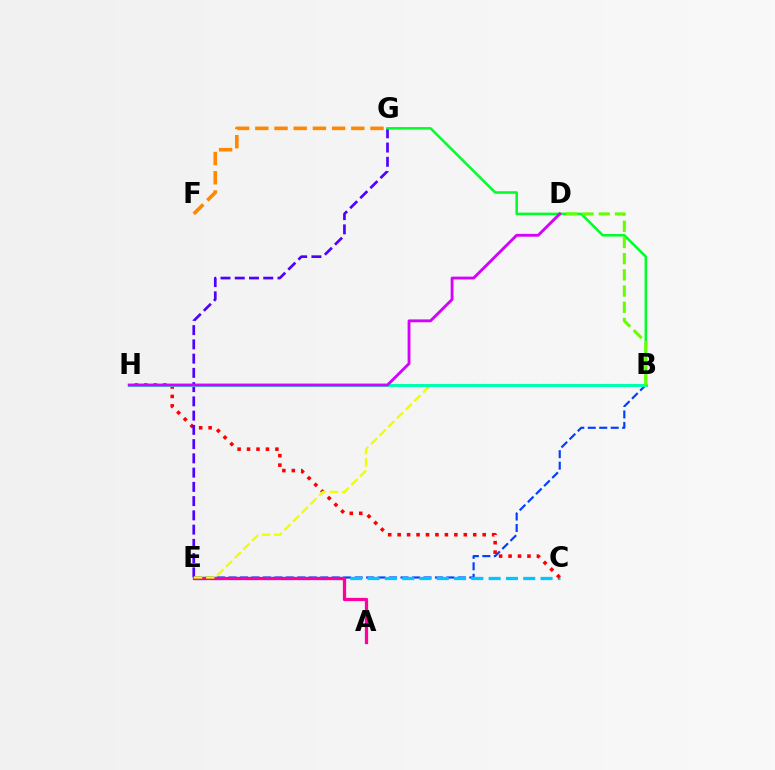{('B', 'E'): [{'color': '#003fff', 'line_style': 'dashed', 'thickness': 1.56}, {'color': '#eeff00', 'line_style': 'dashed', 'thickness': 1.66}], ('C', 'E'): [{'color': '#00c7ff', 'line_style': 'dashed', 'thickness': 2.35}], ('C', 'H'): [{'color': '#ff0000', 'line_style': 'dotted', 'thickness': 2.57}], ('E', 'G'): [{'color': '#4f00ff', 'line_style': 'dashed', 'thickness': 1.94}], ('B', 'G'): [{'color': '#00ff27', 'line_style': 'solid', 'thickness': 1.83}], ('A', 'E'): [{'color': '#ff00a0', 'line_style': 'solid', 'thickness': 2.35}], ('F', 'G'): [{'color': '#ff8800', 'line_style': 'dashed', 'thickness': 2.61}], ('B', 'H'): [{'color': '#00ffaf', 'line_style': 'solid', 'thickness': 2.2}], ('B', 'D'): [{'color': '#66ff00', 'line_style': 'dashed', 'thickness': 2.2}], ('D', 'H'): [{'color': '#d600ff', 'line_style': 'solid', 'thickness': 2.05}]}